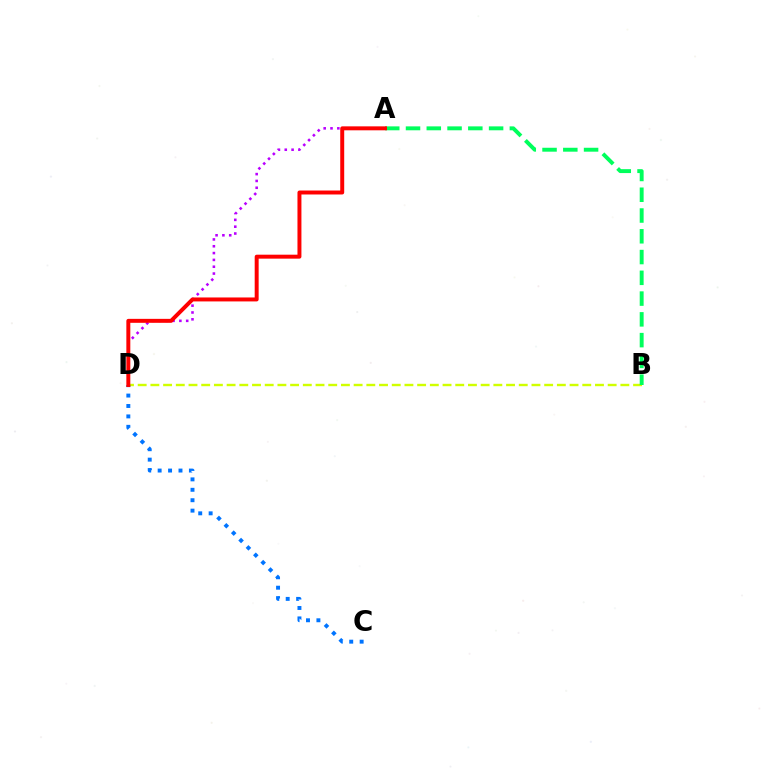{('B', 'D'): [{'color': '#d1ff00', 'line_style': 'dashed', 'thickness': 1.73}], ('A', 'B'): [{'color': '#00ff5c', 'line_style': 'dashed', 'thickness': 2.82}], ('A', 'D'): [{'color': '#b900ff', 'line_style': 'dotted', 'thickness': 1.85}, {'color': '#ff0000', 'line_style': 'solid', 'thickness': 2.85}], ('C', 'D'): [{'color': '#0074ff', 'line_style': 'dotted', 'thickness': 2.83}]}